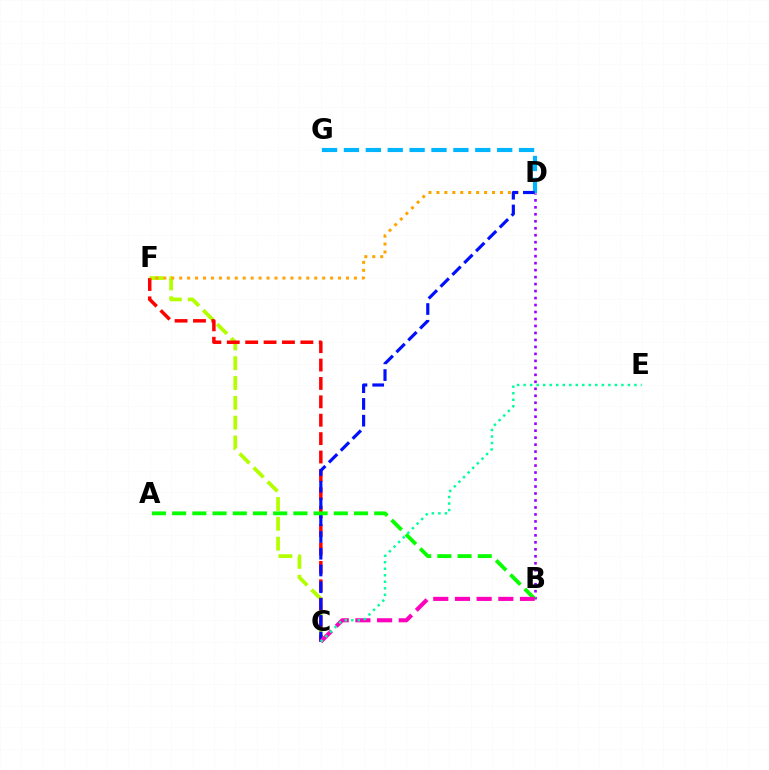{('C', 'F'): [{'color': '#b3ff00', 'line_style': 'dashed', 'thickness': 2.69}, {'color': '#ff0000', 'line_style': 'dashed', 'thickness': 2.5}], ('B', 'D'): [{'color': '#9b00ff', 'line_style': 'dotted', 'thickness': 1.9}], ('D', 'G'): [{'color': '#00b5ff', 'line_style': 'dashed', 'thickness': 2.97}], ('D', 'F'): [{'color': '#ffa500', 'line_style': 'dotted', 'thickness': 2.16}], ('C', 'D'): [{'color': '#0010ff', 'line_style': 'dashed', 'thickness': 2.28}], ('A', 'B'): [{'color': '#08ff00', 'line_style': 'dashed', 'thickness': 2.75}], ('B', 'C'): [{'color': '#ff00bd', 'line_style': 'dashed', 'thickness': 2.95}], ('C', 'E'): [{'color': '#00ff9d', 'line_style': 'dotted', 'thickness': 1.77}]}